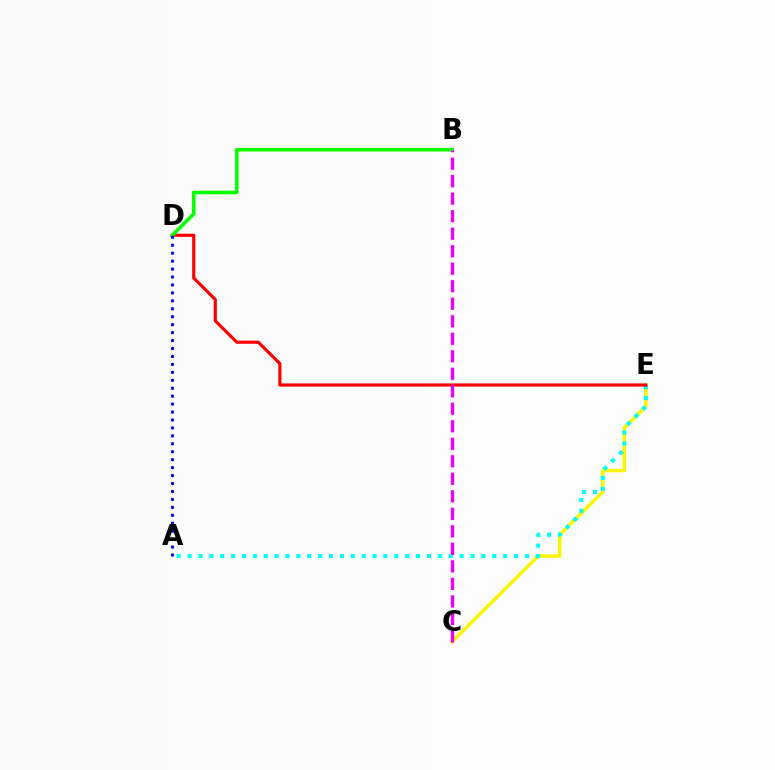{('C', 'E'): [{'color': '#fcf500', 'line_style': 'solid', 'thickness': 2.51}], ('A', 'E'): [{'color': '#00fff6', 'line_style': 'dotted', 'thickness': 2.96}], ('D', 'E'): [{'color': '#ff0000', 'line_style': 'solid', 'thickness': 2.27}], ('B', 'D'): [{'color': '#08ff00', 'line_style': 'solid', 'thickness': 2.58}], ('B', 'C'): [{'color': '#ee00ff', 'line_style': 'dashed', 'thickness': 2.38}], ('A', 'D'): [{'color': '#0010ff', 'line_style': 'dotted', 'thickness': 2.16}]}